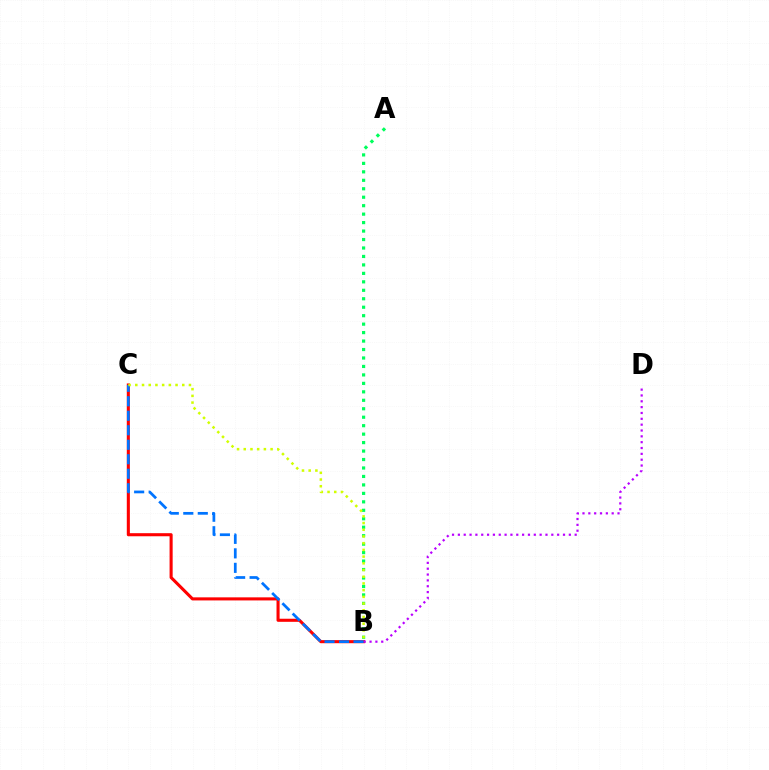{('B', 'C'): [{'color': '#ff0000', 'line_style': 'solid', 'thickness': 2.22}, {'color': '#0074ff', 'line_style': 'dashed', 'thickness': 1.97}, {'color': '#d1ff00', 'line_style': 'dotted', 'thickness': 1.82}], ('A', 'B'): [{'color': '#00ff5c', 'line_style': 'dotted', 'thickness': 2.3}], ('B', 'D'): [{'color': '#b900ff', 'line_style': 'dotted', 'thickness': 1.59}]}